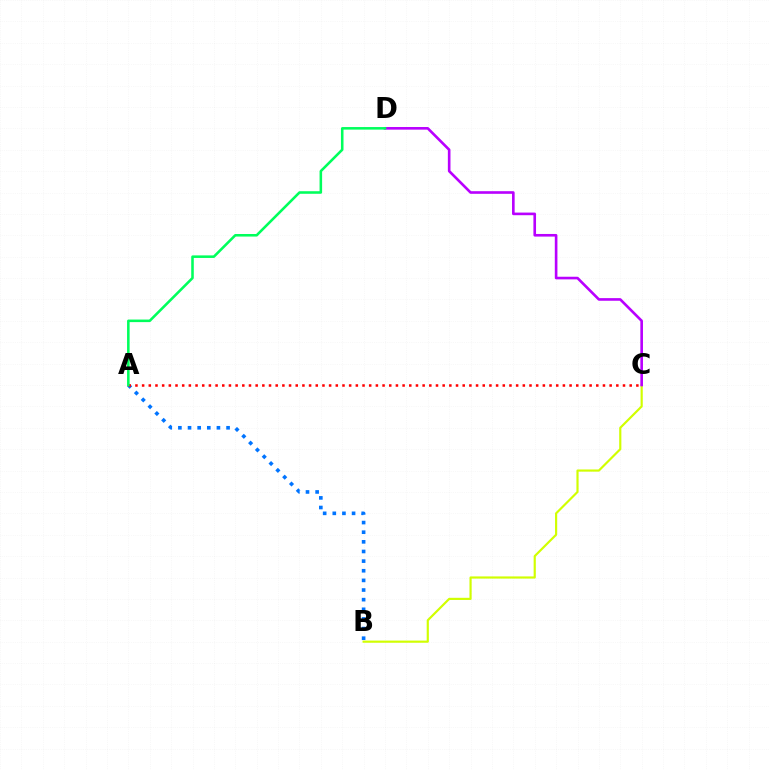{('A', 'B'): [{'color': '#0074ff', 'line_style': 'dotted', 'thickness': 2.62}], ('B', 'C'): [{'color': '#d1ff00', 'line_style': 'solid', 'thickness': 1.56}], ('A', 'C'): [{'color': '#ff0000', 'line_style': 'dotted', 'thickness': 1.81}], ('C', 'D'): [{'color': '#b900ff', 'line_style': 'solid', 'thickness': 1.89}], ('A', 'D'): [{'color': '#00ff5c', 'line_style': 'solid', 'thickness': 1.84}]}